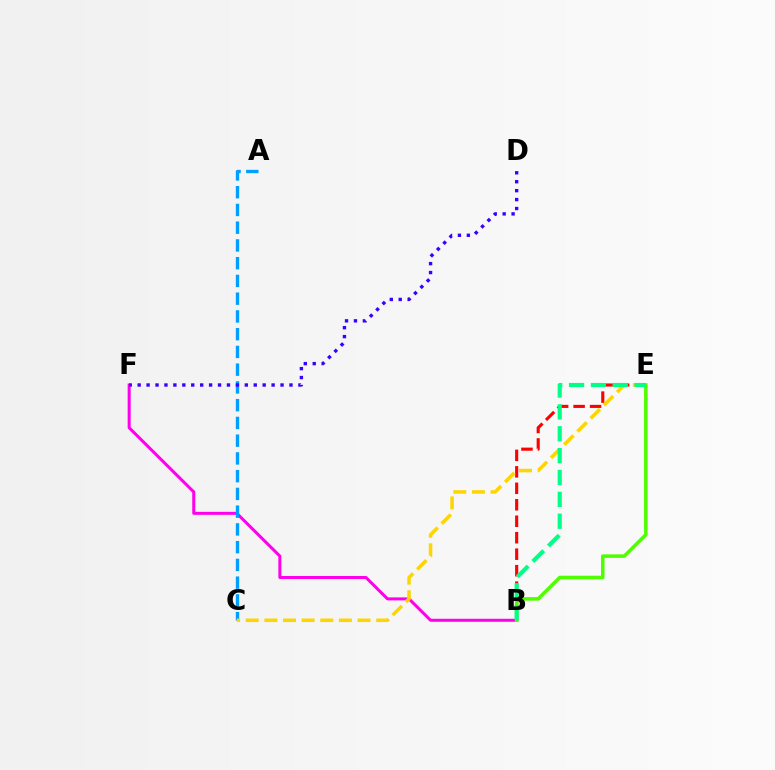{('B', 'E'): [{'color': '#ff0000', 'line_style': 'dashed', 'thickness': 2.24}, {'color': '#4fff00', 'line_style': 'solid', 'thickness': 2.56}, {'color': '#00ff86', 'line_style': 'dashed', 'thickness': 2.97}], ('B', 'F'): [{'color': '#ff00ed', 'line_style': 'solid', 'thickness': 2.17}], ('A', 'C'): [{'color': '#009eff', 'line_style': 'dashed', 'thickness': 2.41}], ('C', 'E'): [{'color': '#ffd500', 'line_style': 'dashed', 'thickness': 2.53}], ('D', 'F'): [{'color': '#3700ff', 'line_style': 'dotted', 'thickness': 2.43}]}